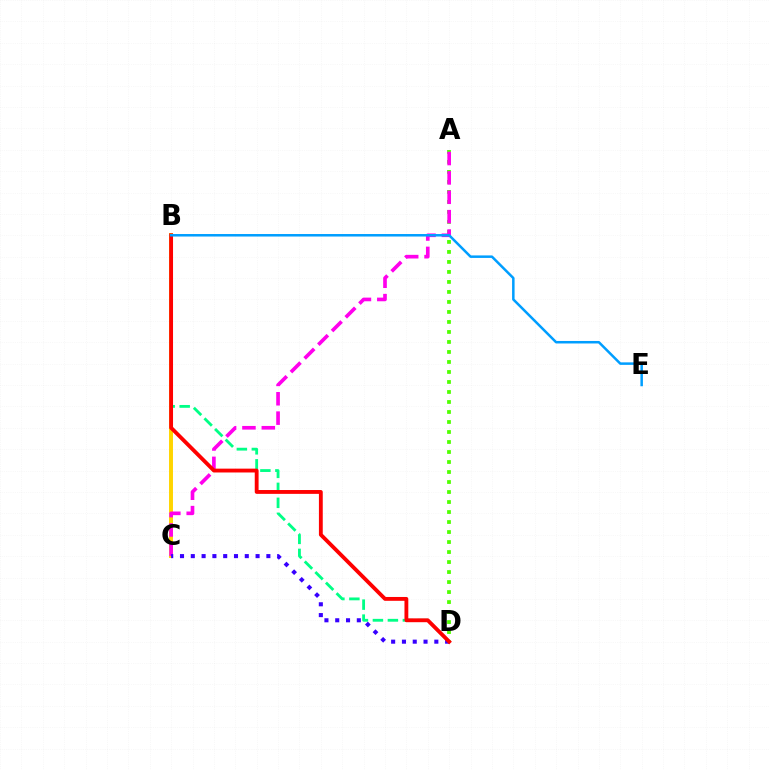{('B', 'D'): [{'color': '#00ff86', 'line_style': 'dashed', 'thickness': 2.03}, {'color': '#ff0000', 'line_style': 'solid', 'thickness': 2.76}], ('B', 'C'): [{'color': '#ffd500', 'line_style': 'solid', 'thickness': 2.84}], ('A', 'D'): [{'color': '#4fff00', 'line_style': 'dotted', 'thickness': 2.72}], ('A', 'C'): [{'color': '#ff00ed', 'line_style': 'dashed', 'thickness': 2.63}], ('C', 'D'): [{'color': '#3700ff', 'line_style': 'dotted', 'thickness': 2.93}], ('B', 'E'): [{'color': '#009eff', 'line_style': 'solid', 'thickness': 1.81}]}